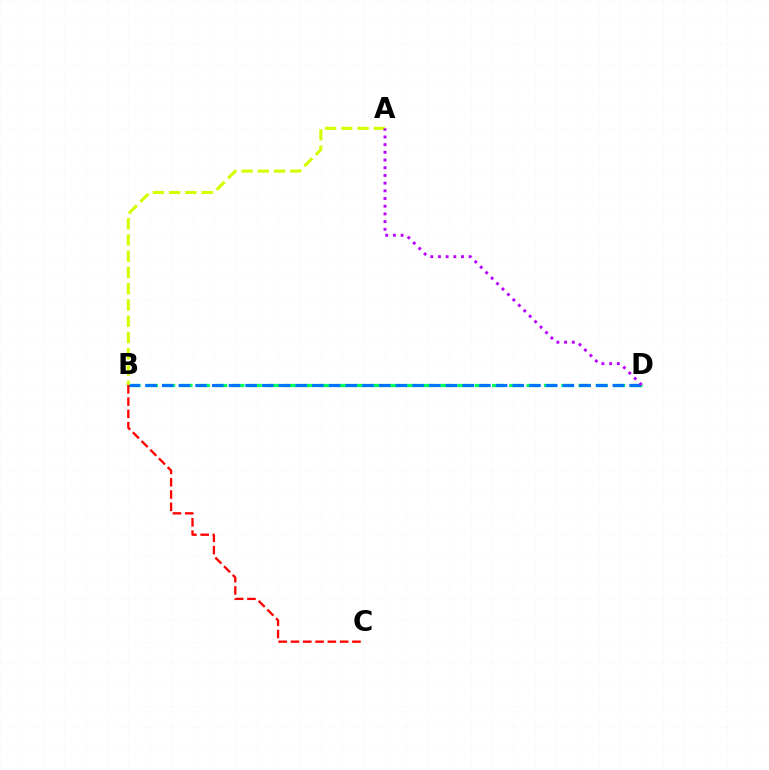{('B', 'D'): [{'color': '#00ff5c', 'line_style': 'dashed', 'thickness': 2.35}, {'color': '#0074ff', 'line_style': 'dashed', 'thickness': 2.27}], ('A', 'B'): [{'color': '#d1ff00', 'line_style': 'dashed', 'thickness': 2.21}], ('B', 'C'): [{'color': '#ff0000', 'line_style': 'dashed', 'thickness': 1.67}], ('A', 'D'): [{'color': '#b900ff', 'line_style': 'dotted', 'thickness': 2.09}]}